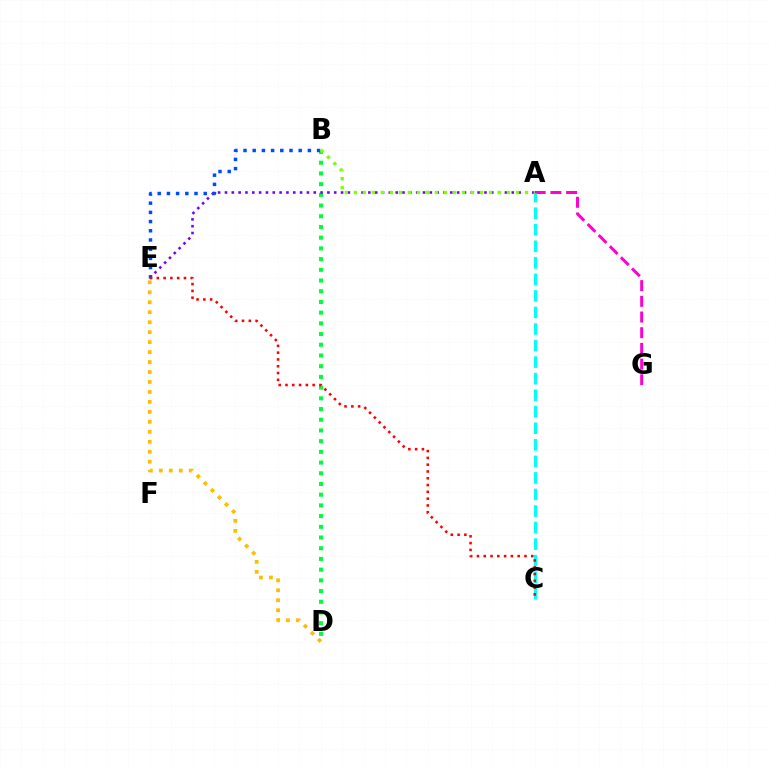{('A', 'G'): [{'color': '#ff00cf', 'line_style': 'dashed', 'thickness': 2.13}], ('D', 'E'): [{'color': '#ffbd00', 'line_style': 'dotted', 'thickness': 2.71}], ('B', 'D'): [{'color': '#00ff39', 'line_style': 'dotted', 'thickness': 2.91}], ('A', 'E'): [{'color': '#7200ff', 'line_style': 'dotted', 'thickness': 1.86}], ('B', 'E'): [{'color': '#004bff', 'line_style': 'dotted', 'thickness': 2.5}], ('A', 'C'): [{'color': '#00fff6', 'line_style': 'dashed', 'thickness': 2.25}], ('A', 'B'): [{'color': '#84ff00', 'line_style': 'dotted', 'thickness': 2.45}], ('C', 'E'): [{'color': '#ff0000', 'line_style': 'dotted', 'thickness': 1.85}]}